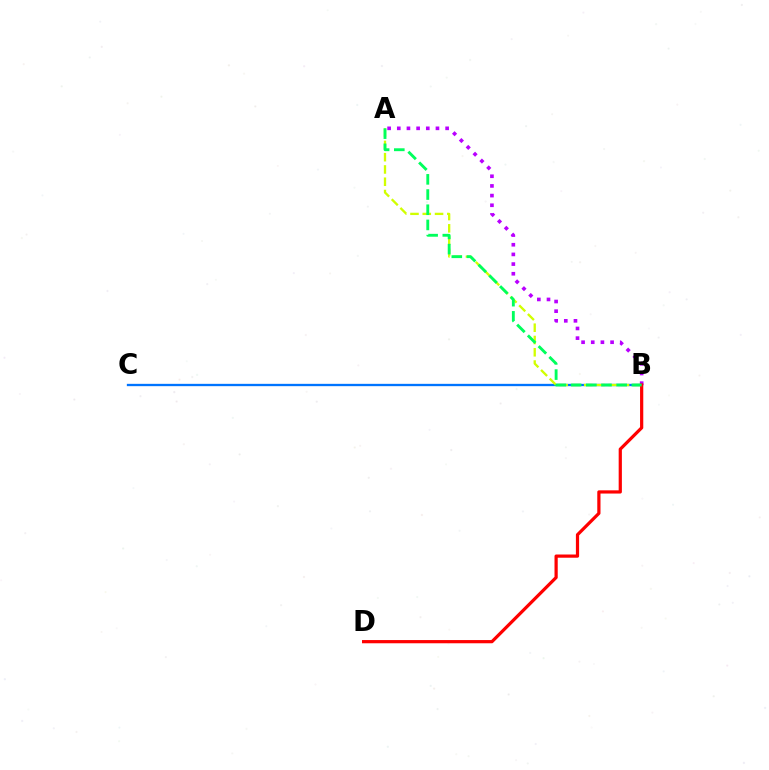{('B', 'C'): [{'color': '#0074ff', 'line_style': 'solid', 'thickness': 1.67}], ('A', 'B'): [{'color': '#d1ff00', 'line_style': 'dashed', 'thickness': 1.67}, {'color': '#b900ff', 'line_style': 'dotted', 'thickness': 2.63}, {'color': '#00ff5c', 'line_style': 'dashed', 'thickness': 2.06}], ('B', 'D'): [{'color': '#ff0000', 'line_style': 'solid', 'thickness': 2.31}]}